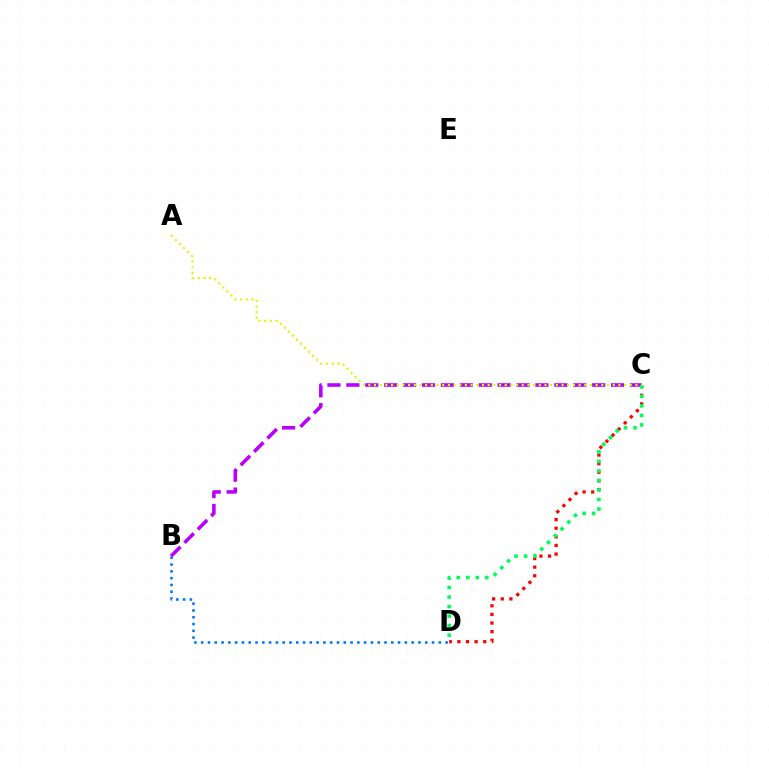{('B', 'C'): [{'color': '#b900ff', 'line_style': 'dashed', 'thickness': 2.57}], ('C', 'D'): [{'color': '#ff0000', 'line_style': 'dotted', 'thickness': 2.34}, {'color': '#00ff5c', 'line_style': 'dotted', 'thickness': 2.59}], ('A', 'C'): [{'color': '#d1ff00', 'line_style': 'dotted', 'thickness': 1.54}], ('B', 'D'): [{'color': '#0074ff', 'line_style': 'dotted', 'thickness': 1.84}]}